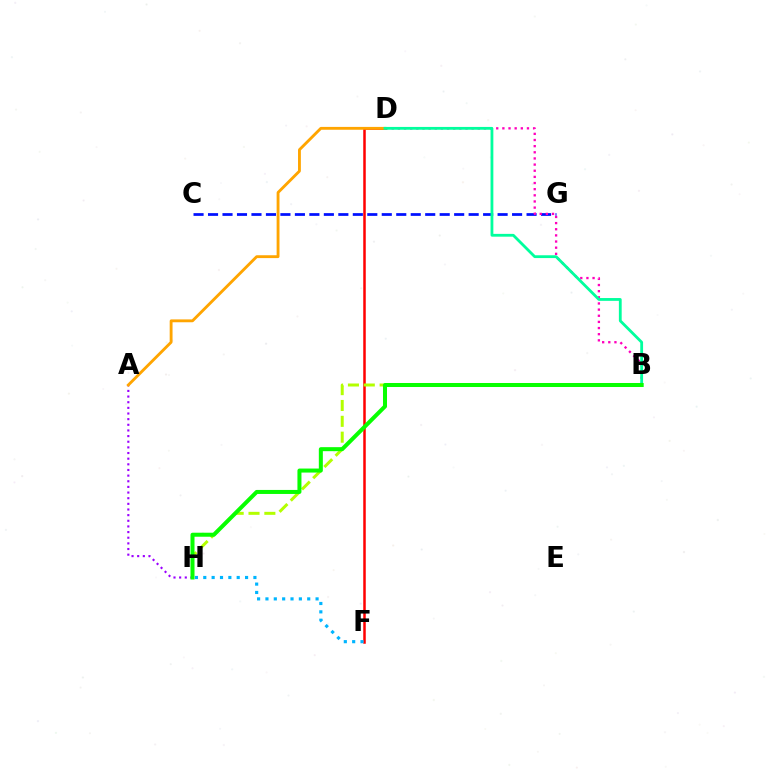{('A', 'H'): [{'color': '#9b00ff', 'line_style': 'dotted', 'thickness': 1.53}], ('D', 'F'): [{'color': '#ff0000', 'line_style': 'solid', 'thickness': 1.8}], ('B', 'H'): [{'color': '#b3ff00', 'line_style': 'dashed', 'thickness': 2.15}, {'color': '#08ff00', 'line_style': 'solid', 'thickness': 2.89}], ('C', 'G'): [{'color': '#0010ff', 'line_style': 'dashed', 'thickness': 1.97}], ('A', 'D'): [{'color': '#ffa500', 'line_style': 'solid', 'thickness': 2.05}], ('F', 'H'): [{'color': '#00b5ff', 'line_style': 'dotted', 'thickness': 2.27}], ('B', 'D'): [{'color': '#ff00bd', 'line_style': 'dotted', 'thickness': 1.67}, {'color': '#00ff9d', 'line_style': 'solid', 'thickness': 2.02}]}